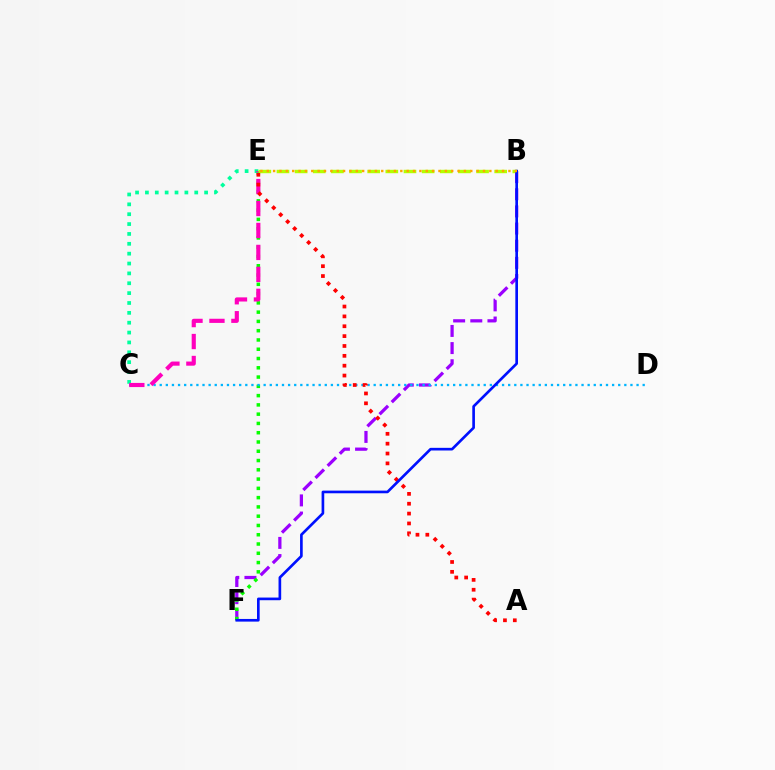{('B', 'F'): [{'color': '#9b00ff', 'line_style': 'dashed', 'thickness': 2.33}, {'color': '#0010ff', 'line_style': 'solid', 'thickness': 1.91}], ('E', 'F'): [{'color': '#08ff00', 'line_style': 'dotted', 'thickness': 2.52}], ('C', 'D'): [{'color': '#00b5ff', 'line_style': 'dotted', 'thickness': 1.66}], ('C', 'E'): [{'color': '#00ff9d', 'line_style': 'dotted', 'thickness': 2.68}, {'color': '#ff00bd', 'line_style': 'dashed', 'thickness': 2.98}], ('B', 'E'): [{'color': '#b3ff00', 'line_style': 'dashed', 'thickness': 2.46}, {'color': '#ffa500', 'line_style': 'dotted', 'thickness': 1.73}], ('A', 'E'): [{'color': '#ff0000', 'line_style': 'dotted', 'thickness': 2.68}]}